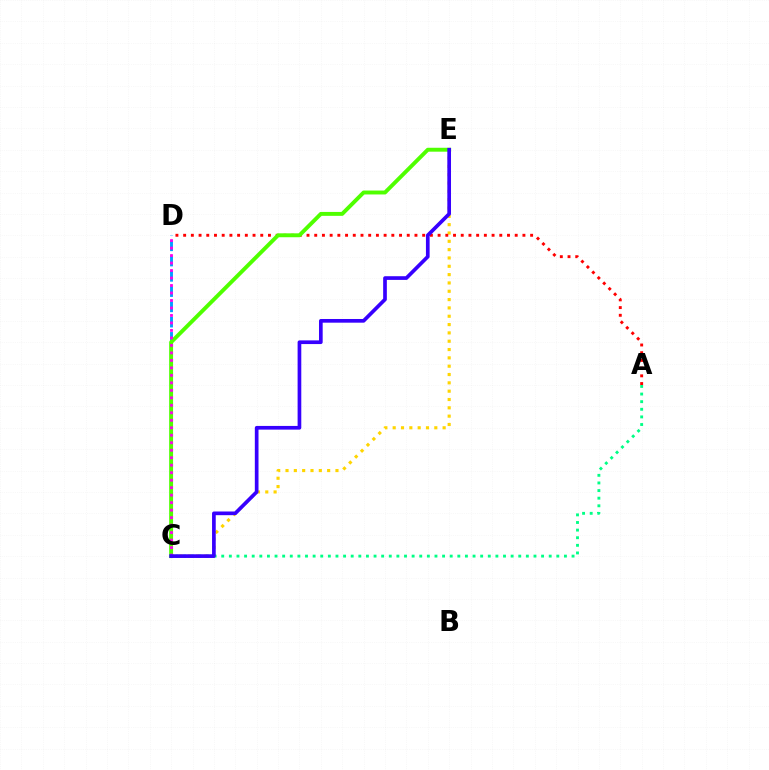{('C', 'E'): [{'color': '#ffd500', 'line_style': 'dotted', 'thickness': 2.26}, {'color': '#4fff00', 'line_style': 'solid', 'thickness': 2.82}, {'color': '#3700ff', 'line_style': 'solid', 'thickness': 2.65}], ('A', 'D'): [{'color': '#ff0000', 'line_style': 'dotted', 'thickness': 2.1}], ('C', 'D'): [{'color': '#009eff', 'line_style': 'dashed', 'thickness': 2.07}, {'color': '#ff00ed', 'line_style': 'dotted', 'thickness': 2.03}], ('A', 'C'): [{'color': '#00ff86', 'line_style': 'dotted', 'thickness': 2.07}]}